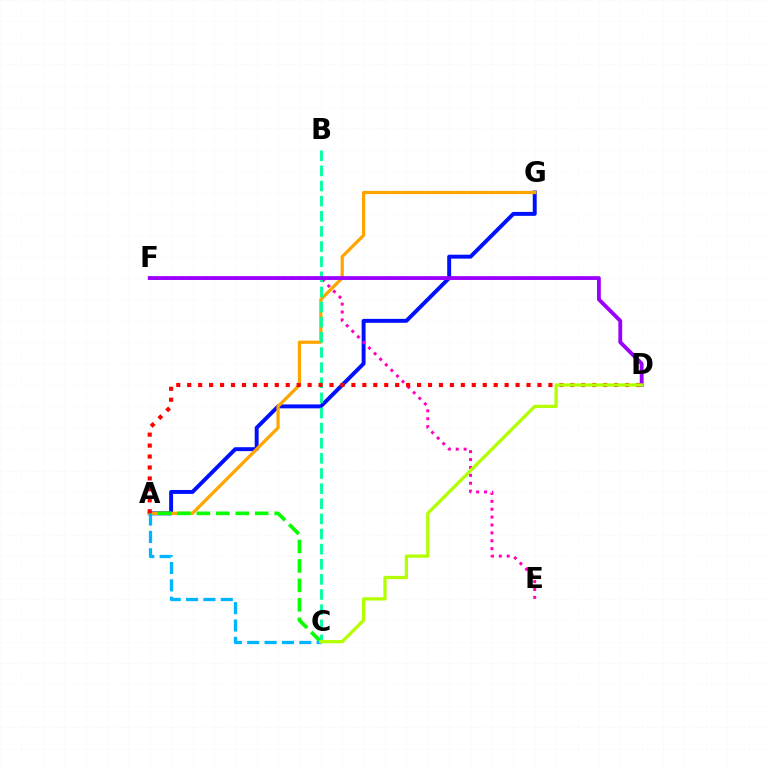{('A', 'G'): [{'color': '#0010ff', 'line_style': 'solid', 'thickness': 2.83}, {'color': '#ffa500', 'line_style': 'solid', 'thickness': 2.34}], ('E', 'F'): [{'color': '#ff00bd', 'line_style': 'dotted', 'thickness': 2.15}], ('A', 'C'): [{'color': '#08ff00', 'line_style': 'dashed', 'thickness': 2.64}, {'color': '#00b5ff', 'line_style': 'dashed', 'thickness': 2.36}], ('B', 'C'): [{'color': '#00ff9d', 'line_style': 'dashed', 'thickness': 2.06}], ('A', 'D'): [{'color': '#ff0000', 'line_style': 'dotted', 'thickness': 2.97}], ('D', 'F'): [{'color': '#9b00ff', 'line_style': 'solid', 'thickness': 2.76}], ('C', 'D'): [{'color': '#b3ff00', 'line_style': 'solid', 'thickness': 2.36}]}